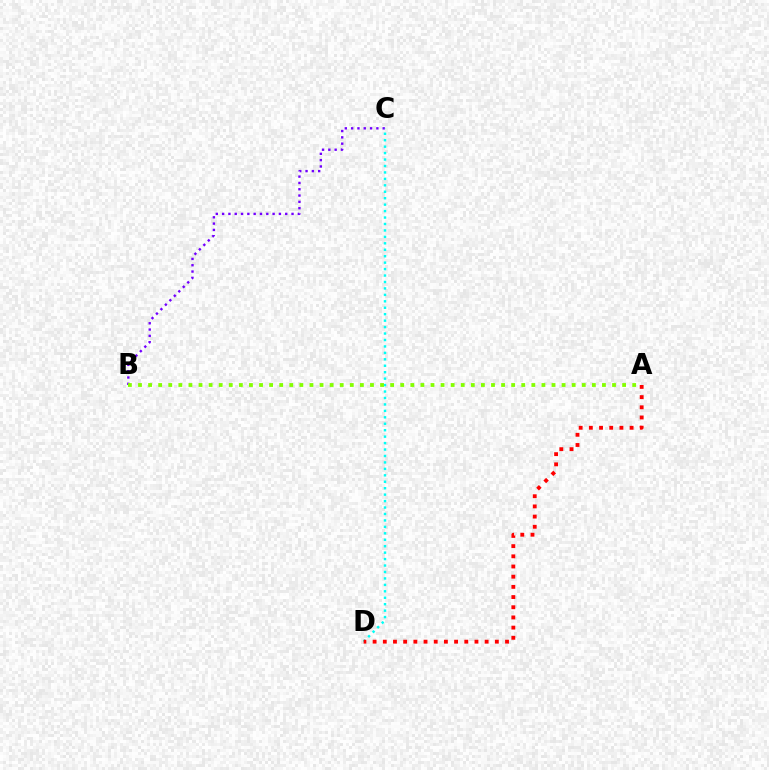{('B', 'C'): [{'color': '#7200ff', 'line_style': 'dotted', 'thickness': 1.71}], ('C', 'D'): [{'color': '#00fff6', 'line_style': 'dotted', 'thickness': 1.75}], ('A', 'B'): [{'color': '#84ff00', 'line_style': 'dotted', 'thickness': 2.74}], ('A', 'D'): [{'color': '#ff0000', 'line_style': 'dotted', 'thickness': 2.77}]}